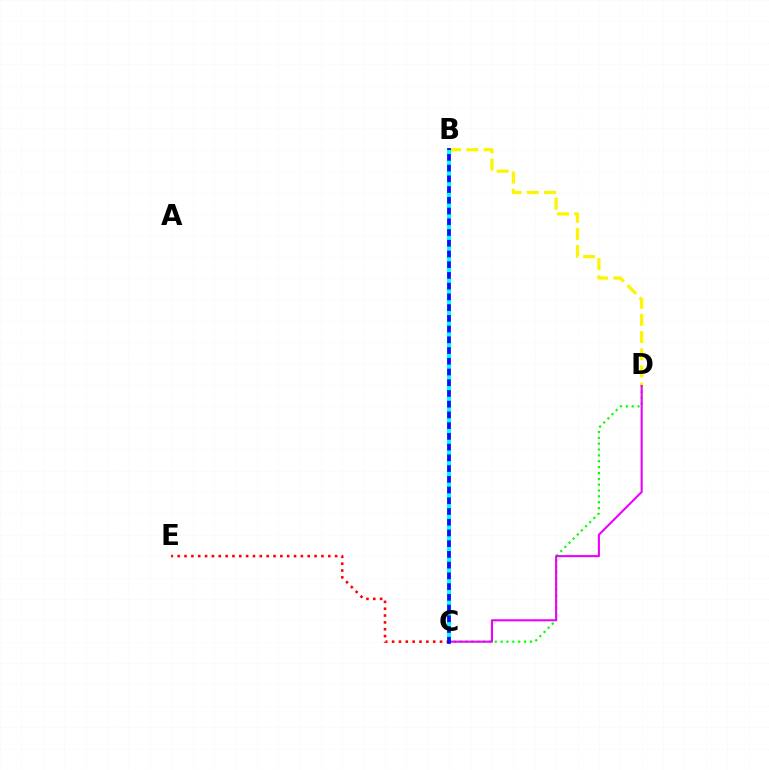{('C', 'D'): [{'color': '#08ff00', 'line_style': 'dotted', 'thickness': 1.59}, {'color': '#ee00ff', 'line_style': 'solid', 'thickness': 1.51}], ('B', 'D'): [{'color': '#fcf500', 'line_style': 'dashed', 'thickness': 2.34}], ('C', 'E'): [{'color': '#ff0000', 'line_style': 'dotted', 'thickness': 1.86}], ('B', 'C'): [{'color': '#0010ff', 'line_style': 'solid', 'thickness': 2.73}, {'color': '#00fff6', 'line_style': 'dotted', 'thickness': 2.92}]}